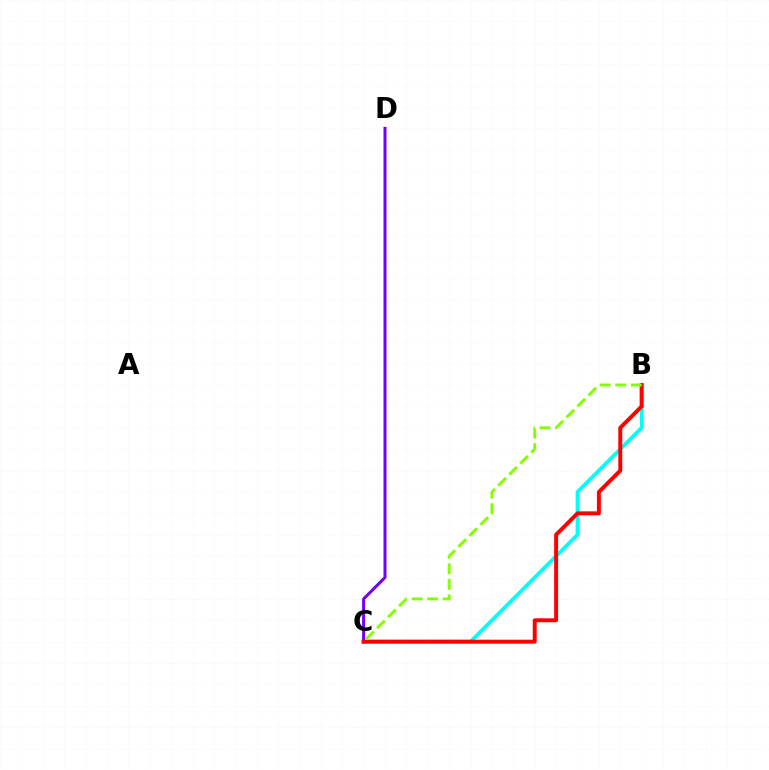{('B', 'C'): [{'color': '#00fff6', 'line_style': 'solid', 'thickness': 2.69}, {'color': '#ff0000', 'line_style': 'solid', 'thickness': 2.84}, {'color': '#84ff00', 'line_style': 'dashed', 'thickness': 2.11}], ('C', 'D'): [{'color': '#7200ff', 'line_style': 'solid', 'thickness': 2.17}]}